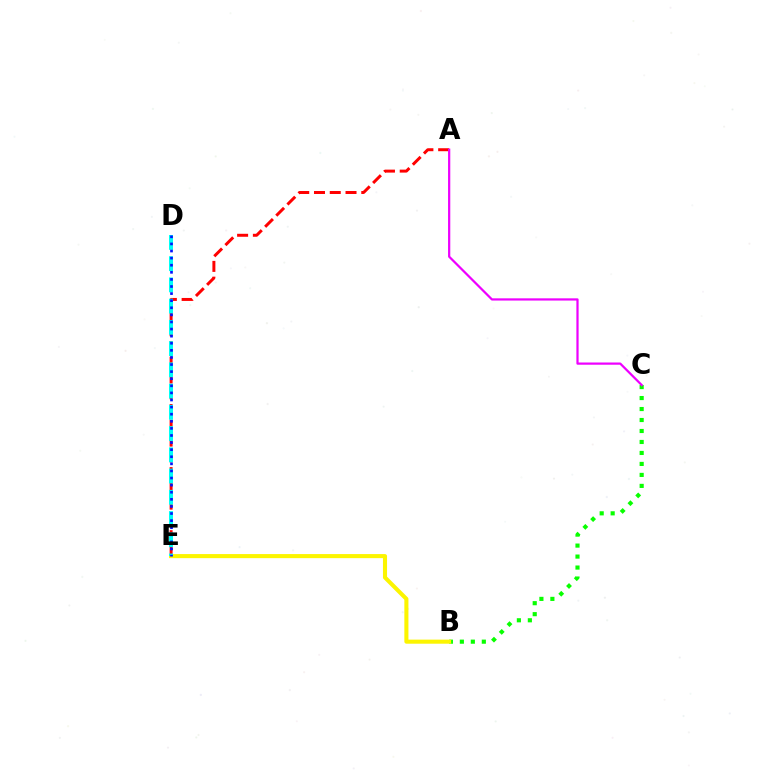{('B', 'C'): [{'color': '#08ff00', 'line_style': 'dotted', 'thickness': 2.98}], ('B', 'E'): [{'color': '#fcf500', 'line_style': 'solid', 'thickness': 2.93}], ('A', 'E'): [{'color': '#ff0000', 'line_style': 'dashed', 'thickness': 2.14}], ('D', 'E'): [{'color': '#00fff6', 'line_style': 'dashed', 'thickness': 2.89}, {'color': '#0010ff', 'line_style': 'dotted', 'thickness': 1.93}], ('A', 'C'): [{'color': '#ee00ff', 'line_style': 'solid', 'thickness': 1.6}]}